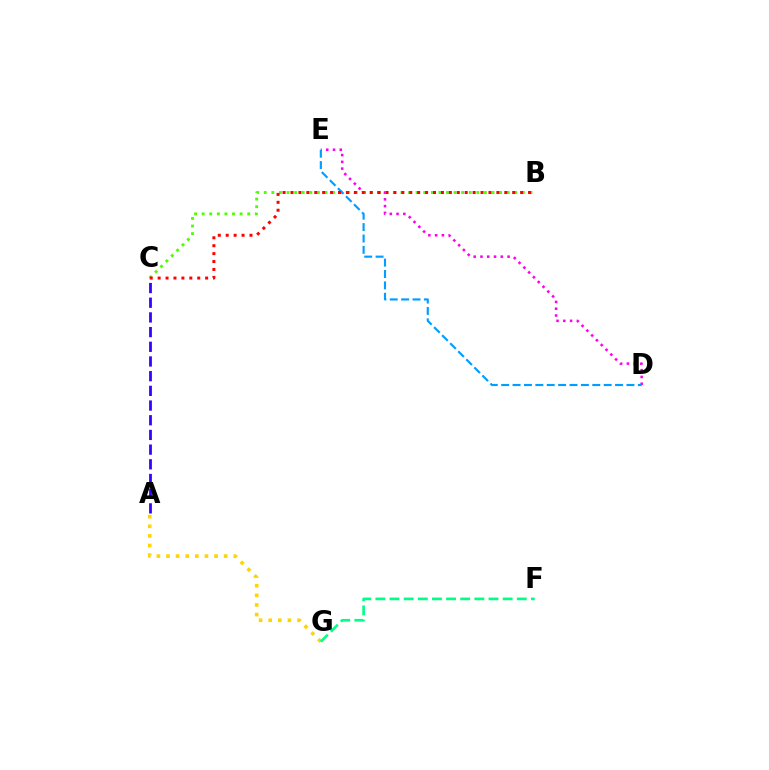{('D', 'E'): [{'color': '#ff00ed', 'line_style': 'dotted', 'thickness': 1.84}, {'color': '#009eff', 'line_style': 'dashed', 'thickness': 1.55}], ('A', 'G'): [{'color': '#ffd500', 'line_style': 'dotted', 'thickness': 2.61}], ('B', 'C'): [{'color': '#4fff00', 'line_style': 'dotted', 'thickness': 2.06}, {'color': '#ff0000', 'line_style': 'dotted', 'thickness': 2.15}], ('A', 'C'): [{'color': '#3700ff', 'line_style': 'dashed', 'thickness': 2.0}], ('F', 'G'): [{'color': '#00ff86', 'line_style': 'dashed', 'thickness': 1.92}]}